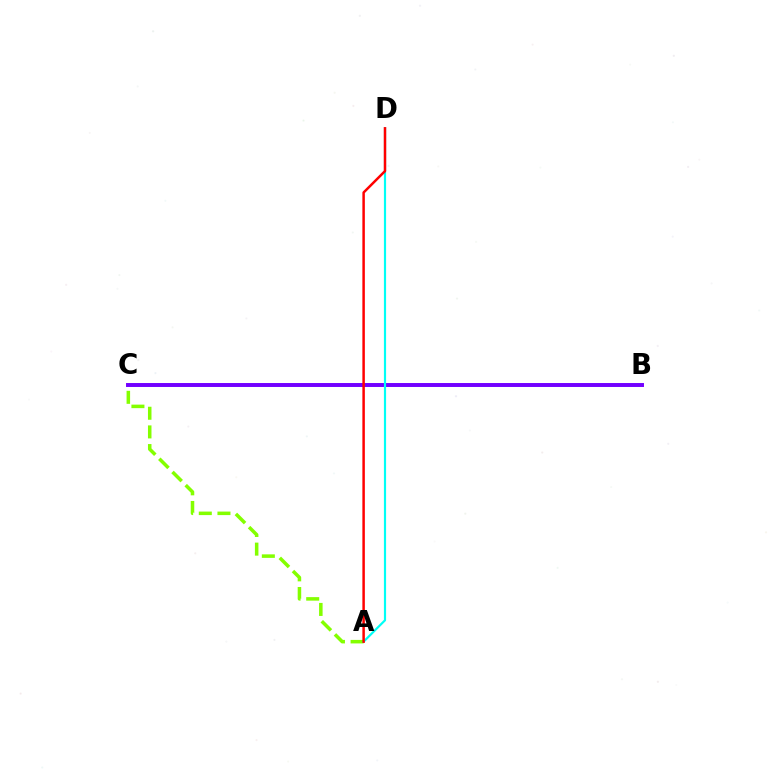{('A', 'C'): [{'color': '#84ff00', 'line_style': 'dashed', 'thickness': 2.53}], ('B', 'C'): [{'color': '#7200ff', 'line_style': 'solid', 'thickness': 2.84}], ('A', 'D'): [{'color': '#00fff6', 'line_style': 'solid', 'thickness': 1.57}, {'color': '#ff0000', 'line_style': 'solid', 'thickness': 1.79}]}